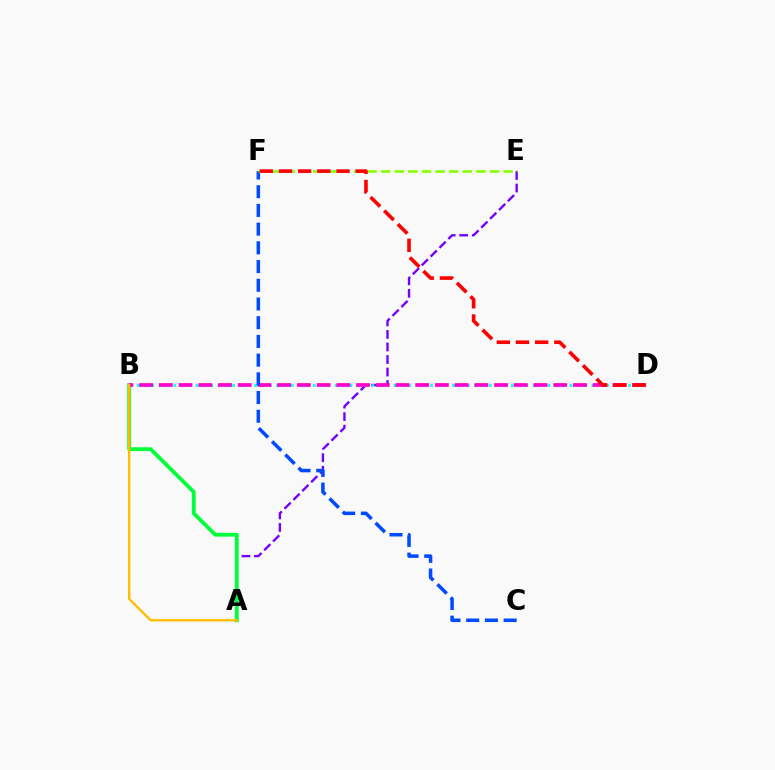{('A', 'E'): [{'color': '#7200ff', 'line_style': 'dashed', 'thickness': 1.7}], ('B', 'D'): [{'color': '#00fff6', 'line_style': 'dotted', 'thickness': 1.99}, {'color': '#ff00cf', 'line_style': 'dashed', 'thickness': 2.68}], ('A', 'B'): [{'color': '#00ff39', 'line_style': 'solid', 'thickness': 2.74}, {'color': '#ffbd00', 'line_style': 'solid', 'thickness': 1.69}], ('C', 'F'): [{'color': '#004bff', 'line_style': 'dashed', 'thickness': 2.54}], ('E', 'F'): [{'color': '#84ff00', 'line_style': 'dashed', 'thickness': 1.85}], ('D', 'F'): [{'color': '#ff0000', 'line_style': 'dashed', 'thickness': 2.61}]}